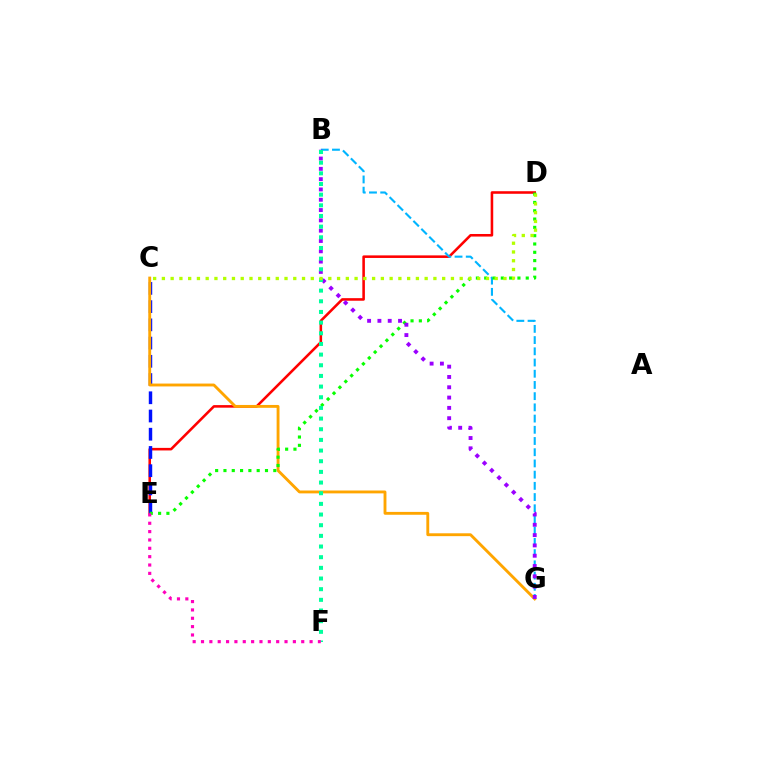{('D', 'E'): [{'color': '#ff0000', 'line_style': 'solid', 'thickness': 1.85}, {'color': '#08ff00', 'line_style': 'dotted', 'thickness': 2.26}], ('C', 'E'): [{'color': '#0010ff', 'line_style': 'dashed', 'thickness': 2.48}], ('C', 'G'): [{'color': '#ffa500', 'line_style': 'solid', 'thickness': 2.06}], ('B', 'G'): [{'color': '#00b5ff', 'line_style': 'dashed', 'thickness': 1.52}, {'color': '#9b00ff', 'line_style': 'dotted', 'thickness': 2.8}], ('B', 'F'): [{'color': '#00ff9d', 'line_style': 'dotted', 'thickness': 2.9}], ('C', 'D'): [{'color': '#b3ff00', 'line_style': 'dotted', 'thickness': 2.38}], ('E', 'F'): [{'color': '#ff00bd', 'line_style': 'dotted', 'thickness': 2.27}]}